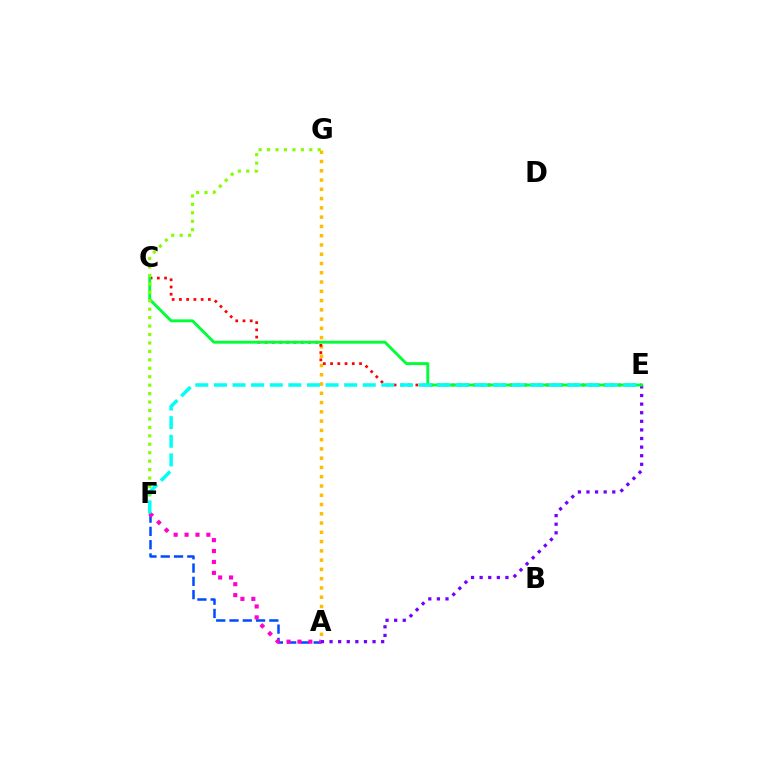{('A', 'G'): [{'color': '#ffbd00', 'line_style': 'dotted', 'thickness': 2.52}], ('A', 'F'): [{'color': '#004bff', 'line_style': 'dashed', 'thickness': 1.8}, {'color': '#ff00cf', 'line_style': 'dotted', 'thickness': 2.96}], ('A', 'E'): [{'color': '#7200ff', 'line_style': 'dotted', 'thickness': 2.34}], ('C', 'E'): [{'color': '#ff0000', 'line_style': 'dotted', 'thickness': 1.97}, {'color': '#00ff39', 'line_style': 'solid', 'thickness': 2.09}], ('F', 'G'): [{'color': '#84ff00', 'line_style': 'dotted', 'thickness': 2.29}], ('E', 'F'): [{'color': '#00fff6', 'line_style': 'dashed', 'thickness': 2.53}]}